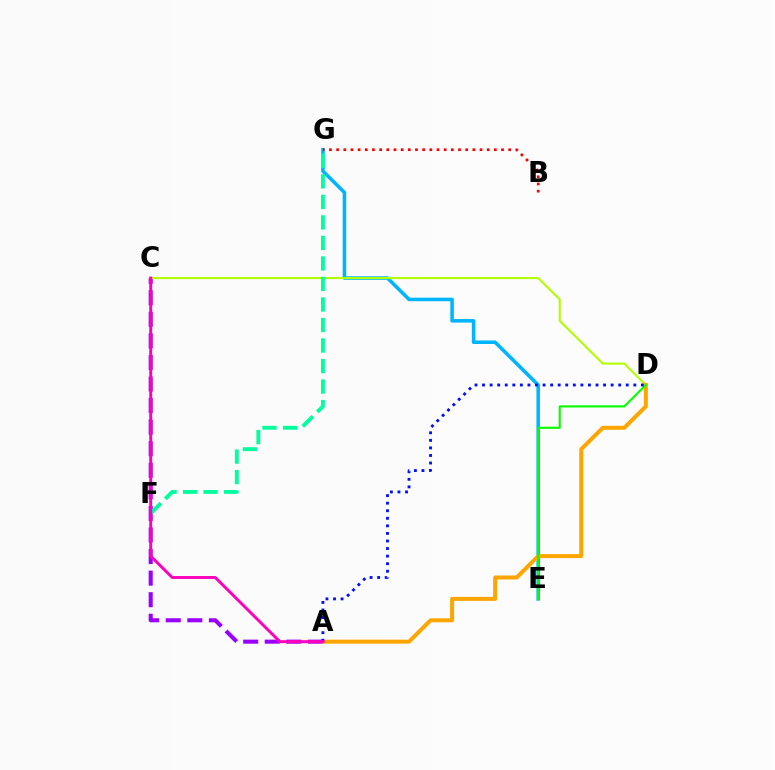{('A', 'C'): [{'color': '#9b00ff', 'line_style': 'dashed', 'thickness': 2.93}, {'color': '#ff00bd', 'line_style': 'solid', 'thickness': 2.11}], ('E', 'G'): [{'color': '#00b5ff', 'line_style': 'solid', 'thickness': 2.56}], ('C', 'D'): [{'color': '#b3ff00', 'line_style': 'solid', 'thickness': 1.51}], ('A', 'D'): [{'color': '#ffa500', 'line_style': 'solid', 'thickness': 2.87}, {'color': '#0010ff', 'line_style': 'dotted', 'thickness': 2.05}], ('F', 'G'): [{'color': '#00ff9d', 'line_style': 'dashed', 'thickness': 2.79}], ('D', 'E'): [{'color': '#08ff00', 'line_style': 'solid', 'thickness': 1.53}], ('B', 'G'): [{'color': '#ff0000', 'line_style': 'dotted', 'thickness': 1.95}]}